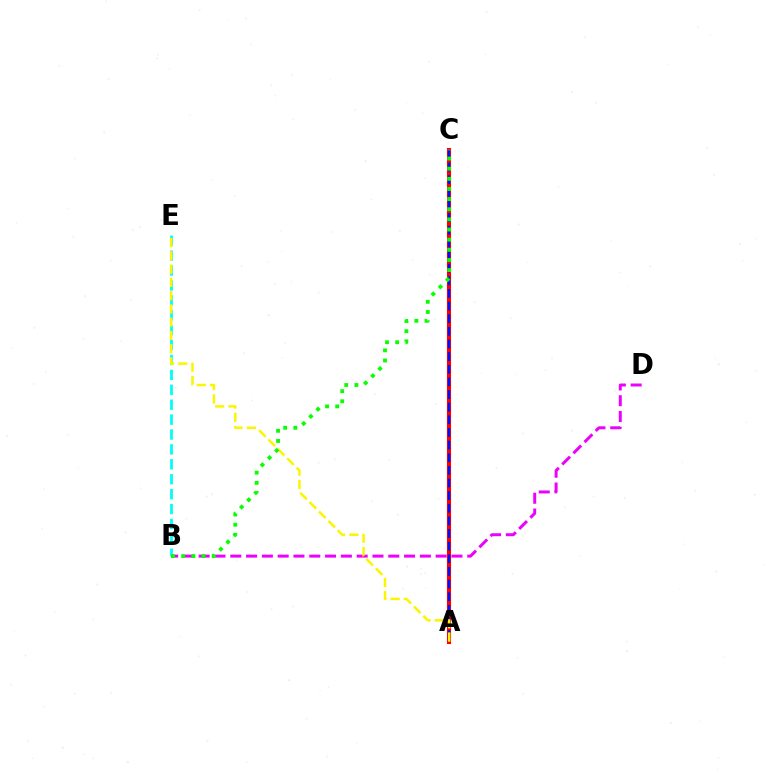{('A', 'C'): [{'color': '#ff0000', 'line_style': 'solid', 'thickness': 2.94}, {'color': '#0010ff', 'line_style': 'dashed', 'thickness': 1.72}], ('B', 'E'): [{'color': '#00fff6', 'line_style': 'dashed', 'thickness': 2.03}], ('B', 'D'): [{'color': '#ee00ff', 'line_style': 'dashed', 'thickness': 2.15}], ('A', 'E'): [{'color': '#fcf500', 'line_style': 'dashed', 'thickness': 1.8}], ('B', 'C'): [{'color': '#08ff00', 'line_style': 'dotted', 'thickness': 2.76}]}